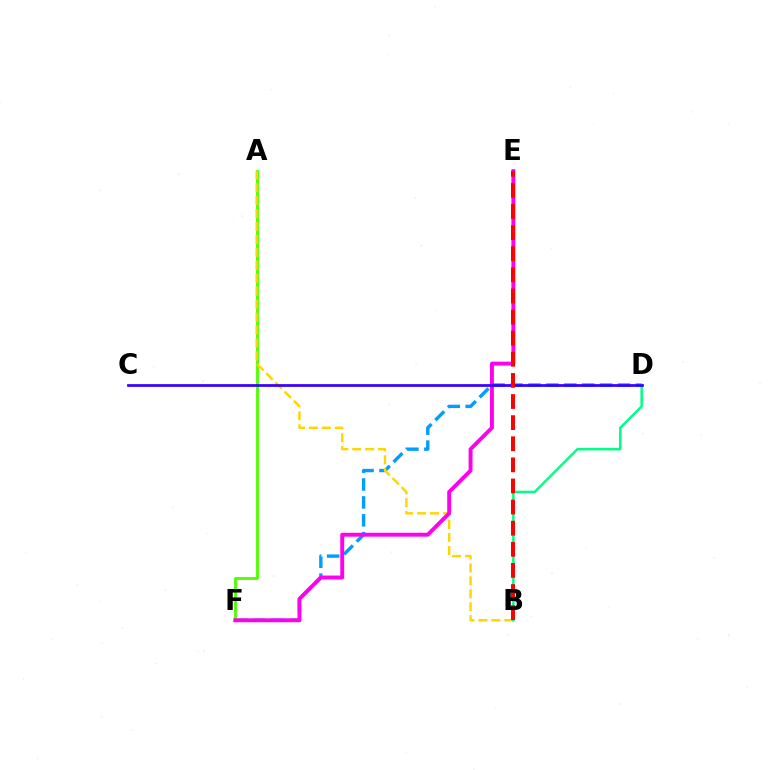{('D', 'F'): [{'color': '#009eff', 'line_style': 'dashed', 'thickness': 2.43}], ('A', 'F'): [{'color': '#4fff00', 'line_style': 'solid', 'thickness': 2.05}], ('A', 'B'): [{'color': '#ffd500', 'line_style': 'dashed', 'thickness': 1.76}], ('B', 'D'): [{'color': '#00ff86', 'line_style': 'solid', 'thickness': 1.8}], ('E', 'F'): [{'color': '#ff00ed', 'line_style': 'solid', 'thickness': 2.81}], ('C', 'D'): [{'color': '#3700ff', 'line_style': 'solid', 'thickness': 1.97}], ('B', 'E'): [{'color': '#ff0000', 'line_style': 'dashed', 'thickness': 2.87}]}